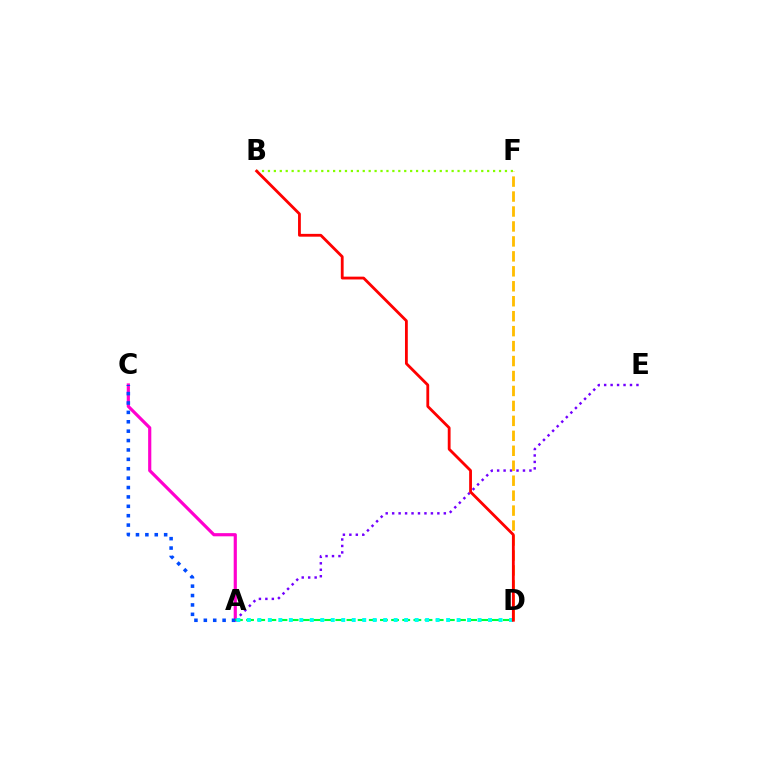{('A', 'E'): [{'color': '#7200ff', 'line_style': 'dotted', 'thickness': 1.75}], ('B', 'F'): [{'color': '#84ff00', 'line_style': 'dotted', 'thickness': 1.61}], ('A', 'C'): [{'color': '#ff00cf', 'line_style': 'solid', 'thickness': 2.28}, {'color': '#004bff', 'line_style': 'dotted', 'thickness': 2.55}], ('A', 'D'): [{'color': '#00ff39', 'line_style': 'dashed', 'thickness': 1.52}, {'color': '#00fff6', 'line_style': 'dotted', 'thickness': 2.85}], ('D', 'F'): [{'color': '#ffbd00', 'line_style': 'dashed', 'thickness': 2.03}], ('B', 'D'): [{'color': '#ff0000', 'line_style': 'solid', 'thickness': 2.03}]}